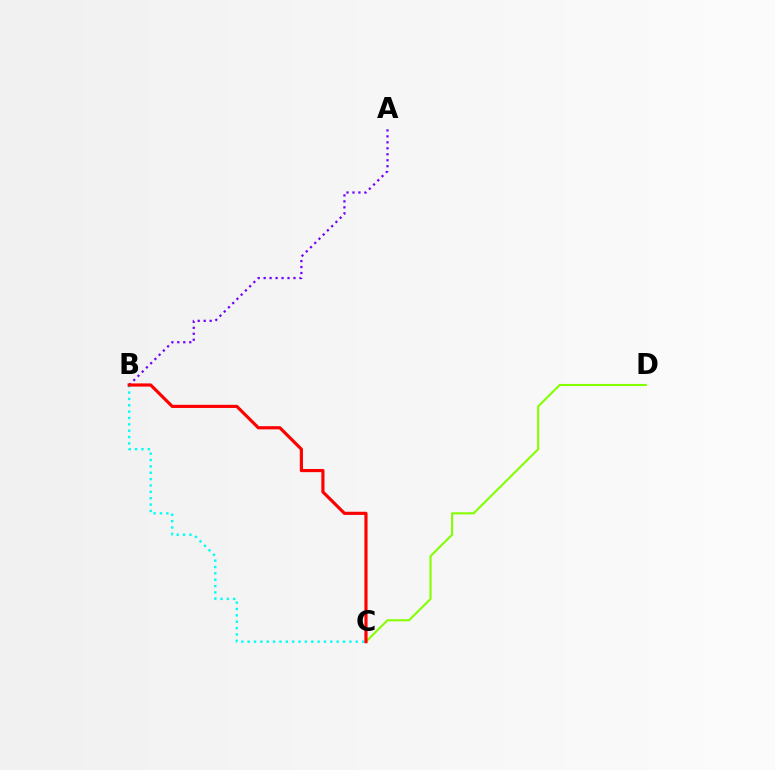{('A', 'B'): [{'color': '#7200ff', 'line_style': 'dotted', 'thickness': 1.62}], ('C', 'D'): [{'color': '#84ff00', 'line_style': 'solid', 'thickness': 1.51}], ('B', 'C'): [{'color': '#00fff6', 'line_style': 'dotted', 'thickness': 1.73}, {'color': '#ff0000', 'line_style': 'solid', 'thickness': 2.28}]}